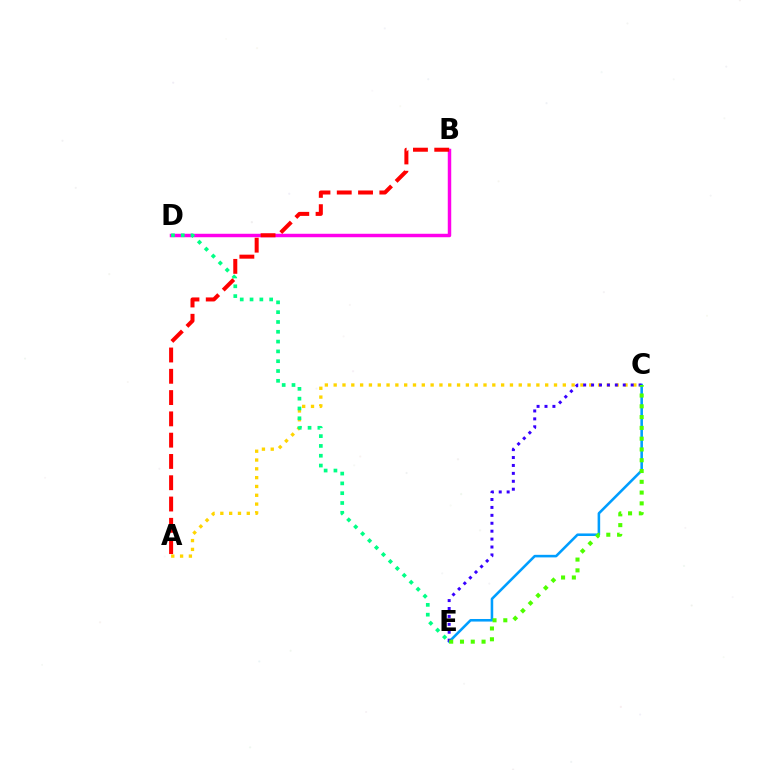{('A', 'C'): [{'color': '#ffd500', 'line_style': 'dotted', 'thickness': 2.39}], ('B', 'D'): [{'color': '#ff00ed', 'line_style': 'solid', 'thickness': 2.49}], ('C', 'E'): [{'color': '#009eff', 'line_style': 'solid', 'thickness': 1.85}, {'color': '#3700ff', 'line_style': 'dotted', 'thickness': 2.15}, {'color': '#4fff00', 'line_style': 'dotted', 'thickness': 2.93}], ('D', 'E'): [{'color': '#00ff86', 'line_style': 'dotted', 'thickness': 2.66}], ('A', 'B'): [{'color': '#ff0000', 'line_style': 'dashed', 'thickness': 2.89}]}